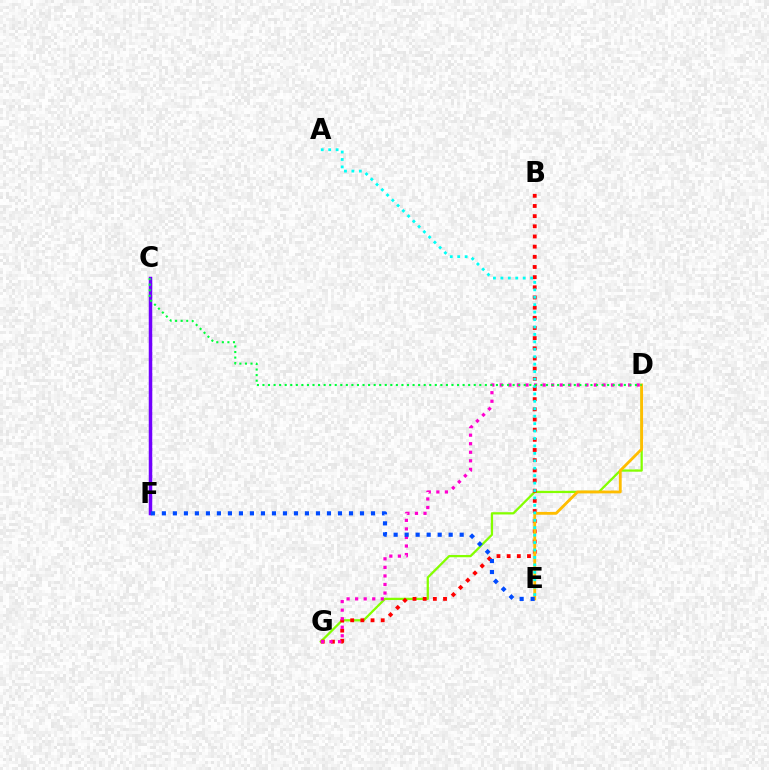{('D', 'G'): [{'color': '#84ff00', 'line_style': 'solid', 'thickness': 1.63}, {'color': '#ff00cf', 'line_style': 'dotted', 'thickness': 2.32}], ('B', 'G'): [{'color': '#ff0000', 'line_style': 'dotted', 'thickness': 2.76}], ('C', 'F'): [{'color': '#7200ff', 'line_style': 'solid', 'thickness': 2.52}], ('D', 'E'): [{'color': '#ffbd00', 'line_style': 'solid', 'thickness': 2.03}], ('E', 'F'): [{'color': '#004bff', 'line_style': 'dotted', 'thickness': 2.99}], ('A', 'E'): [{'color': '#00fff6', 'line_style': 'dotted', 'thickness': 2.02}], ('C', 'D'): [{'color': '#00ff39', 'line_style': 'dotted', 'thickness': 1.51}]}